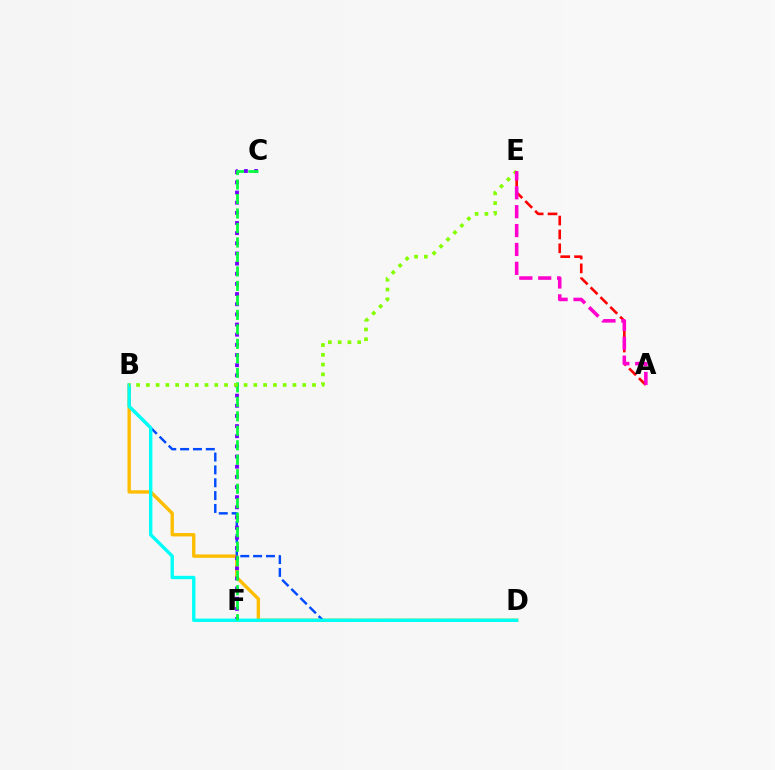{('B', 'D'): [{'color': '#ffbd00', 'line_style': 'solid', 'thickness': 2.43}, {'color': '#004bff', 'line_style': 'dashed', 'thickness': 1.75}, {'color': '#00fff6', 'line_style': 'solid', 'thickness': 2.43}], ('A', 'E'): [{'color': '#ff0000', 'line_style': 'dashed', 'thickness': 1.88}, {'color': '#ff00cf', 'line_style': 'dashed', 'thickness': 2.57}], ('C', 'F'): [{'color': '#7200ff', 'line_style': 'dotted', 'thickness': 2.76}, {'color': '#00ff39', 'line_style': 'dashed', 'thickness': 1.97}], ('B', 'E'): [{'color': '#84ff00', 'line_style': 'dotted', 'thickness': 2.66}]}